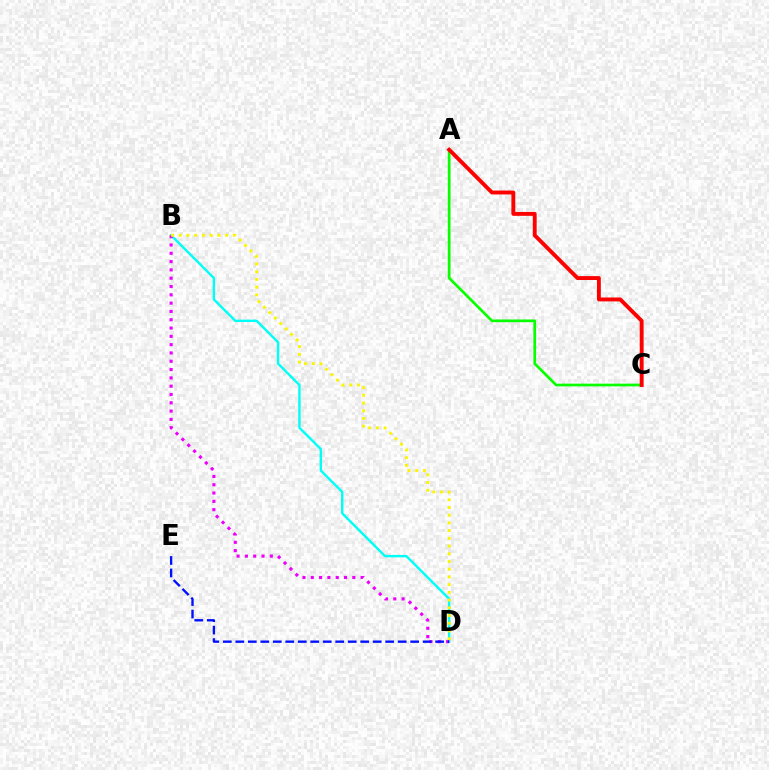{('B', 'D'): [{'color': '#00fff6', 'line_style': 'solid', 'thickness': 1.73}, {'color': '#ee00ff', 'line_style': 'dotted', 'thickness': 2.26}, {'color': '#fcf500', 'line_style': 'dotted', 'thickness': 2.1}], ('A', 'C'): [{'color': '#08ff00', 'line_style': 'solid', 'thickness': 1.94}, {'color': '#ff0000', 'line_style': 'solid', 'thickness': 2.8}], ('D', 'E'): [{'color': '#0010ff', 'line_style': 'dashed', 'thickness': 1.7}]}